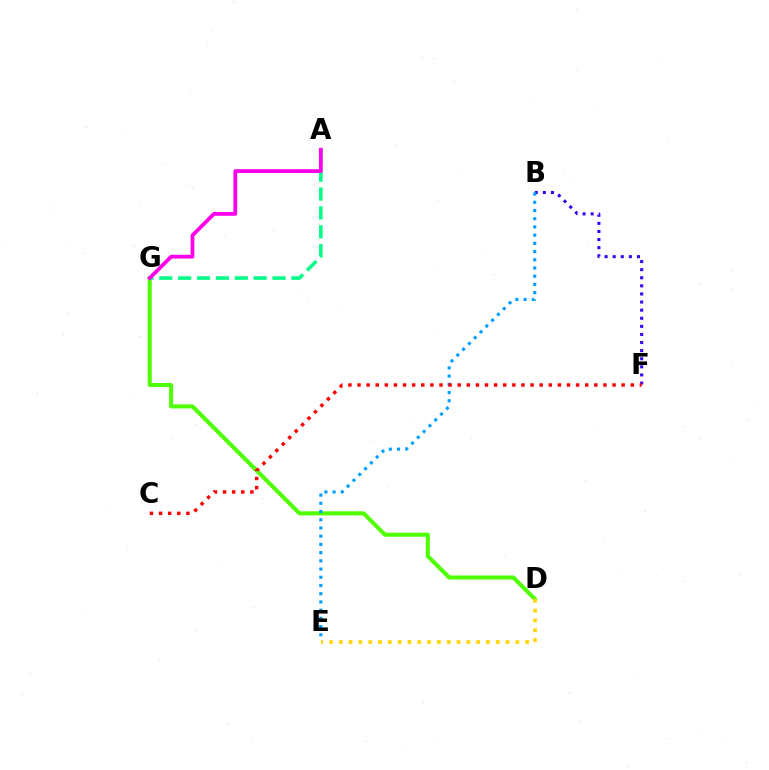{('D', 'G'): [{'color': '#4fff00', 'line_style': 'solid', 'thickness': 2.92}], ('B', 'F'): [{'color': '#3700ff', 'line_style': 'dotted', 'thickness': 2.2}], ('A', 'G'): [{'color': '#00ff86', 'line_style': 'dashed', 'thickness': 2.56}, {'color': '#ff00ed', 'line_style': 'solid', 'thickness': 2.71}], ('B', 'E'): [{'color': '#009eff', 'line_style': 'dotted', 'thickness': 2.23}], ('C', 'F'): [{'color': '#ff0000', 'line_style': 'dotted', 'thickness': 2.47}], ('D', 'E'): [{'color': '#ffd500', 'line_style': 'dotted', 'thickness': 2.66}]}